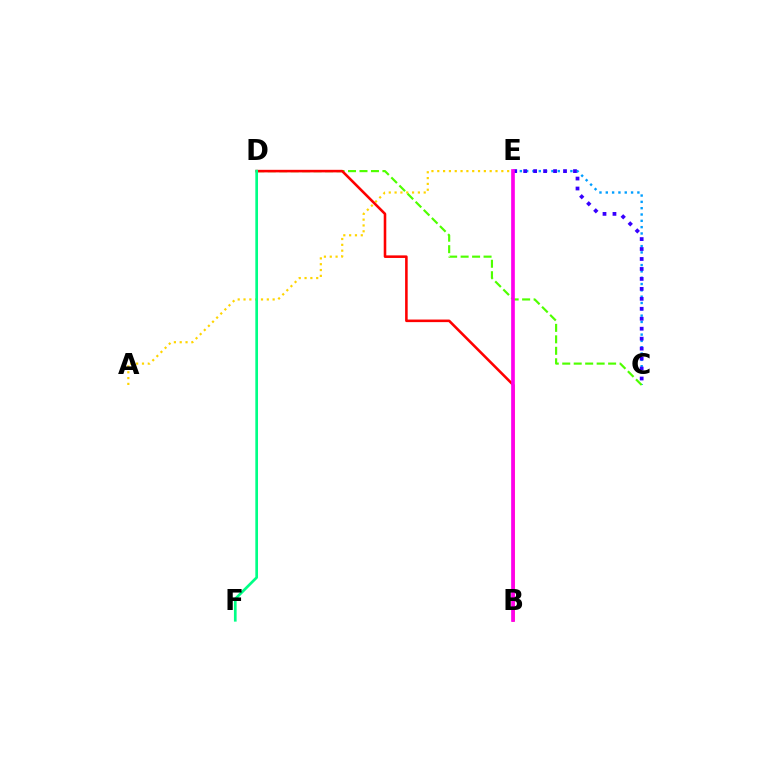{('C', 'E'): [{'color': '#009eff', 'line_style': 'dotted', 'thickness': 1.72}, {'color': '#3700ff', 'line_style': 'dotted', 'thickness': 2.71}], ('A', 'E'): [{'color': '#ffd500', 'line_style': 'dotted', 'thickness': 1.58}], ('C', 'D'): [{'color': '#4fff00', 'line_style': 'dashed', 'thickness': 1.56}], ('B', 'D'): [{'color': '#ff0000', 'line_style': 'solid', 'thickness': 1.85}], ('B', 'E'): [{'color': '#ff00ed', 'line_style': 'solid', 'thickness': 2.64}], ('D', 'F'): [{'color': '#00ff86', 'line_style': 'solid', 'thickness': 1.93}]}